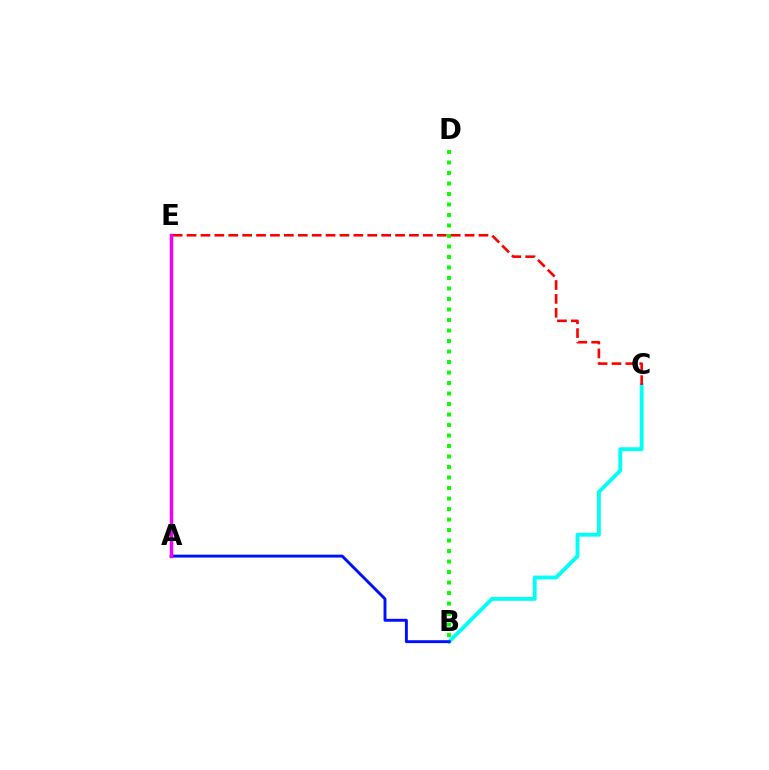{('B', 'D'): [{'color': '#08ff00', 'line_style': 'dotted', 'thickness': 2.85}], ('B', 'C'): [{'color': '#00fff6', 'line_style': 'solid', 'thickness': 2.77}], ('A', 'B'): [{'color': '#0010ff', 'line_style': 'solid', 'thickness': 2.1}], ('C', 'E'): [{'color': '#ff0000', 'line_style': 'dashed', 'thickness': 1.89}], ('A', 'E'): [{'color': '#fcf500', 'line_style': 'dotted', 'thickness': 1.55}, {'color': '#ee00ff', 'line_style': 'solid', 'thickness': 2.5}]}